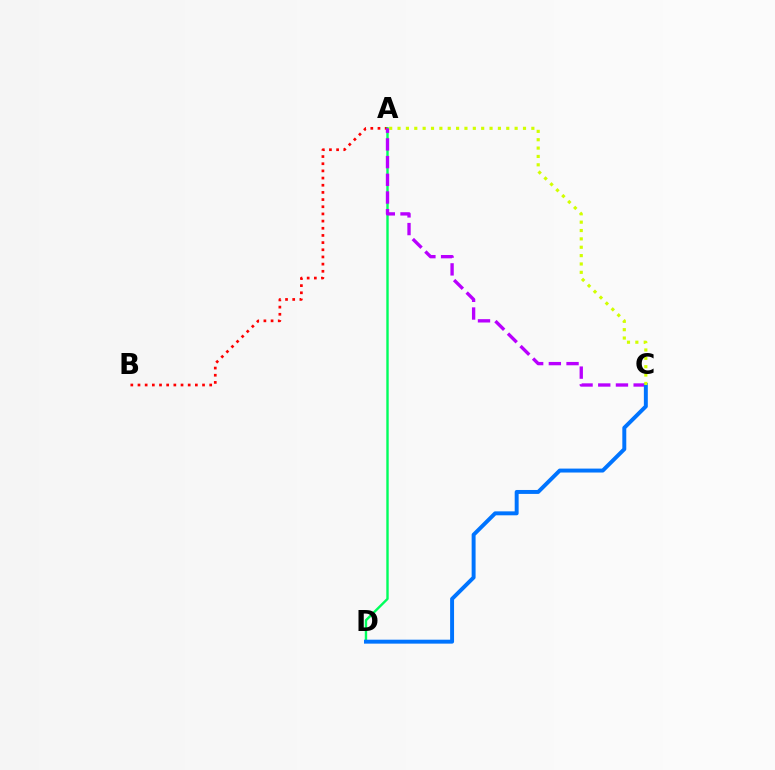{('A', 'B'): [{'color': '#ff0000', 'line_style': 'dotted', 'thickness': 1.95}], ('A', 'D'): [{'color': '#00ff5c', 'line_style': 'solid', 'thickness': 1.73}], ('A', 'C'): [{'color': '#b900ff', 'line_style': 'dashed', 'thickness': 2.4}, {'color': '#d1ff00', 'line_style': 'dotted', 'thickness': 2.27}], ('C', 'D'): [{'color': '#0074ff', 'line_style': 'solid', 'thickness': 2.84}]}